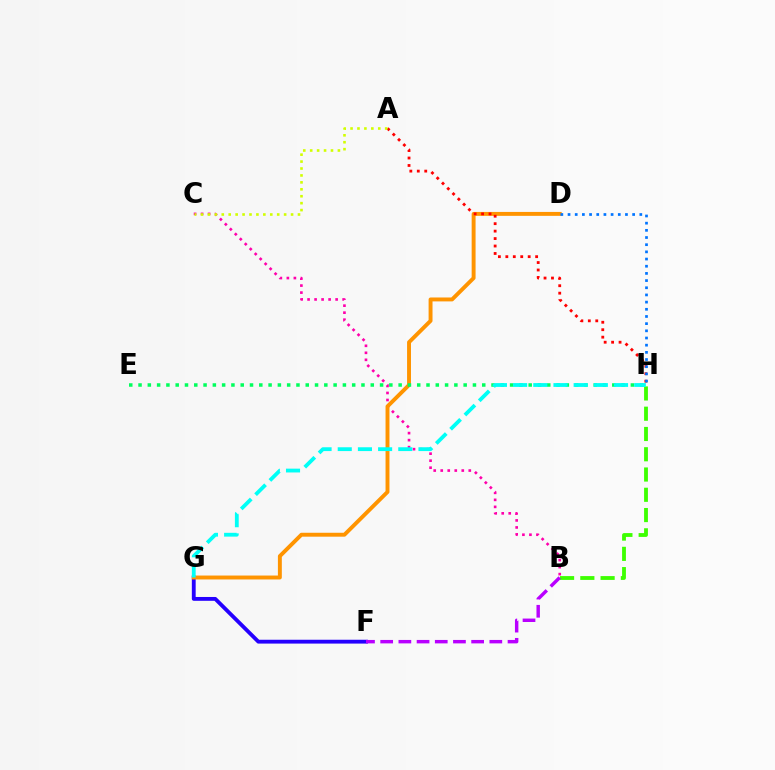{('F', 'G'): [{'color': '#2500ff', 'line_style': 'solid', 'thickness': 2.76}], ('B', 'C'): [{'color': '#ff00ac', 'line_style': 'dotted', 'thickness': 1.91}], ('B', 'H'): [{'color': '#3dff00', 'line_style': 'dashed', 'thickness': 2.75}], ('D', 'G'): [{'color': '#ff9400', 'line_style': 'solid', 'thickness': 2.82}], ('B', 'F'): [{'color': '#b900ff', 'line_style': 'dashed', 'thickness': 2.47}], ('E', 'H'): [{'color': '#00ff5c', 'line_style': 'dotted', 'thickness': 2.52}], ('A', 'H'): [{'color': '#ff0000', 'line_style': 'dotted', 'thickness': 2.02}], ('D', 'H'): [{'color': '#0074ff', 'line_style': 'dotted', 'thickness': 1.95}], ('G', 'H'): [{'color': '#00fff6', 'line_style': 'dashed', 'thickness': 2.74}], ('A', 'C'): [{'color': '#d1ff00', 'line_style': 'dotted', 'thickness': 1.88}]}